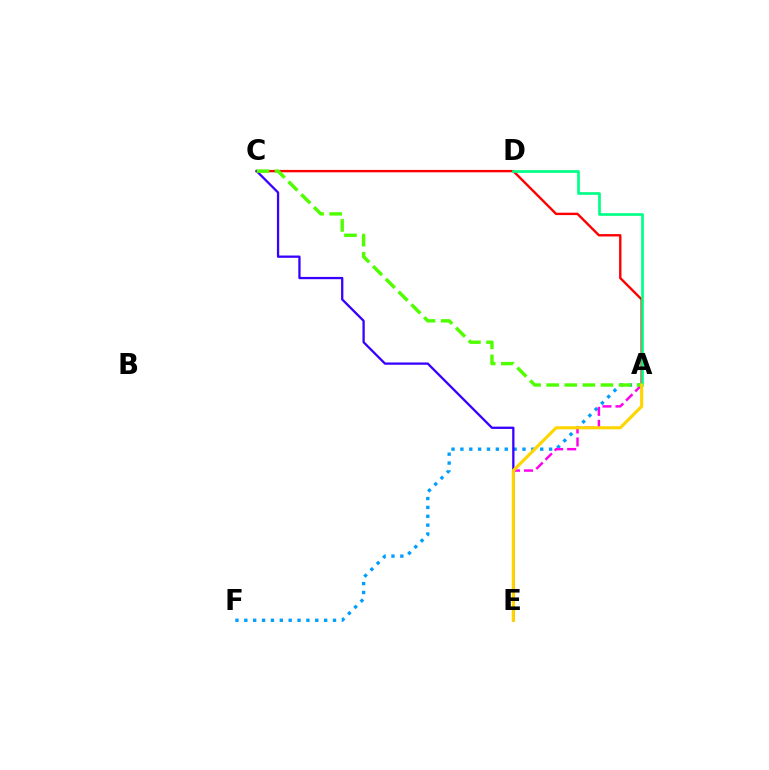{('A', 'F'): [{'color': '#009eff', 'line_style': 'dotted', 'thickness': 2.41}], ('A', 'E'): [{'color': '#ff00ed', 'line_style': 'dashed', 'thickness': 1.77}, {'color': '#ffd500', 'line_style': 'solid', 'thickness': 2.26}], ('A', 'C'): [{'color': '#ff0000', 'line_style': 'solid', 'thickness': 1.72}, {'color': '#4fff00', 'line_style': 'dashed', 'thickness': 2.46}], ('C', 'E'): [{'color': '#3700ff', 'line_style': 'solid', 'thickness': 1.65}], ('A', 'D'): [{'color': '#00ff86', 'line_style': 'solid', 'thickness': 1.94}]}